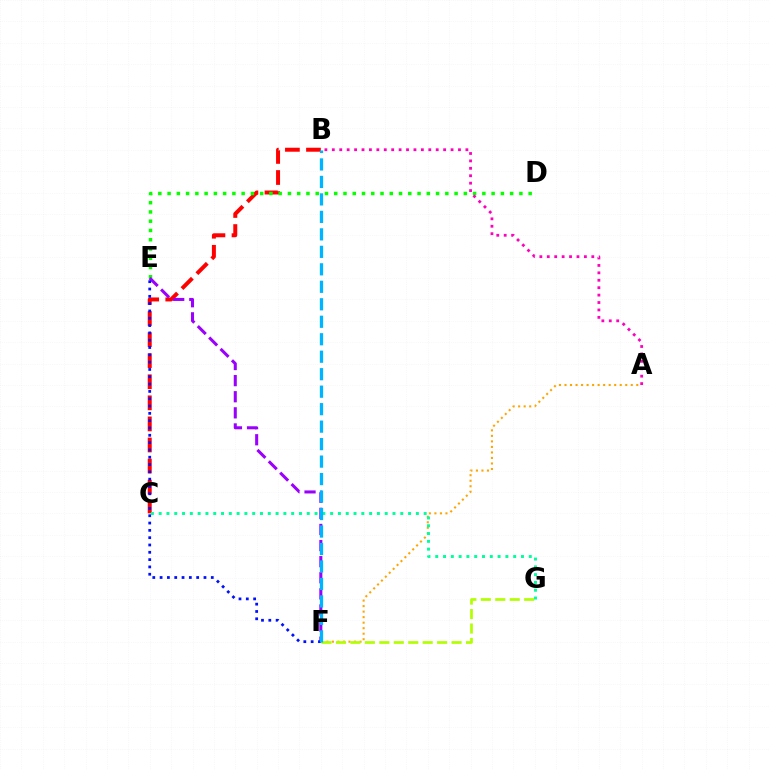{('B', 'C'): [{'color': '#ff0000', 'line_style': 'dashed', 'thickness': 2.86}], ('A', 'F'): [{'color': '#ffa500', 'line_style': 'dotted', 'thickness': 1.5}], ('F', 'G'): [{'color': '#b3ff00', 'line_style': 'dashed', 'thickness': 1.96}], ('D', 'E'): [{'color': '#08ff00', 'line_style': 'dotted', 'thickness': 2.52}], ('C', 'G'): [{'color': '#00ff9d', 'line_style': 'dotted', 'thickness': 2.12}], ('E', 'F'): [{'color': '#9b00ff', 'line_style': 'dashed', 'thickness': 2.19}, {'color': '#0010ff', 'line_style': 'dotted', 'thickness': 1.99}], ('B', 'F'): [{'color': '#00b5ff', 'line_style': 'dashed', 'thickness': 2.37}], ('A', 'B'): [{'color': '#ff00bd', 'line_style': 'dotted', 'thickness': 2.02}]}